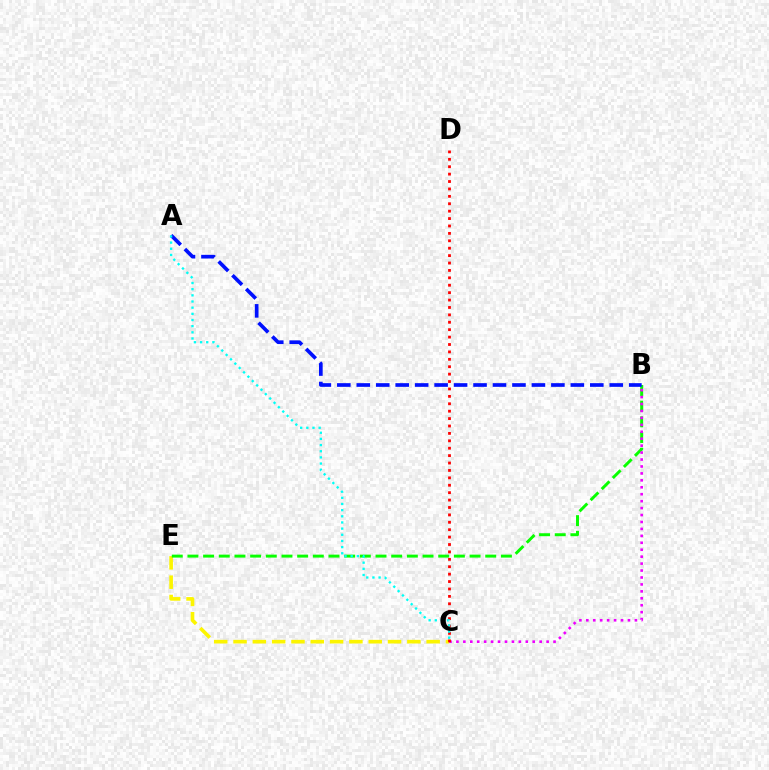{('C', 'E'): [{'color': '#fcf500', 'line_style': 'dashed', 'thickness': 2.62}], ('B', 'E'): [{'color': '#08ff00', 'line_style': 'dashed', 'thickness': 2.13}], ('B', 'C'): [{'color': '#ee00ff', 'line_style': 'dotted', 'thickness': 1.89}], ('A', 'B'): [{'color': '#0010ff', 'line_style': 'dashed', 'thickness': 2.64}], ('C', 'D'): [{'color': '#ff0000', 'line_style': 'dotted', 'thickness': 2.01}], ('A', 'C'): [{'color': '#00fff6', 'line_style': 'dotted', 'thickness': 1.67}]}